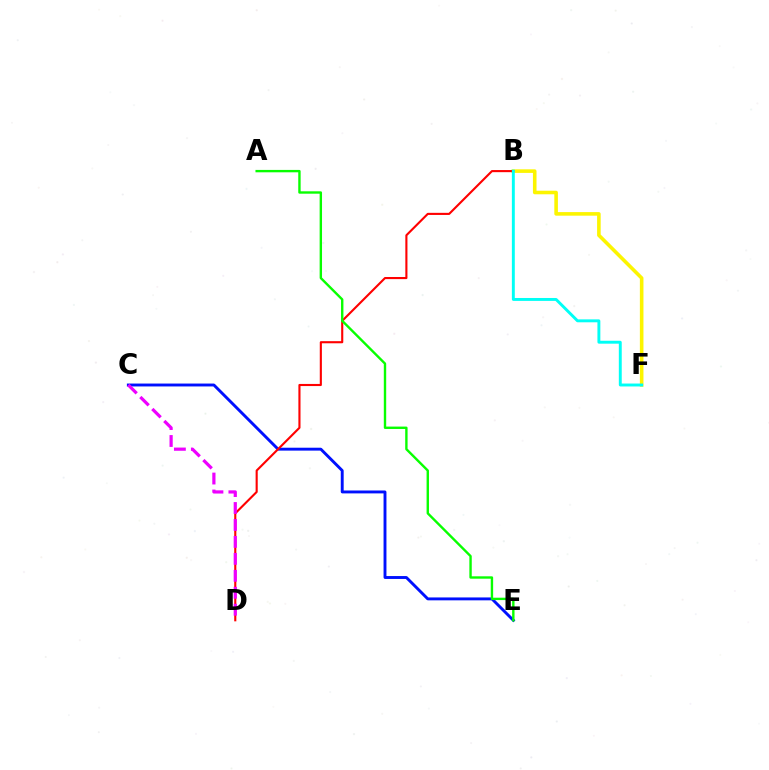{('C', 'E'): [{'color': '#0010ff', 'line_style': 'solid', 'thickness': 2.09}], ('B', 'F'): [{'color': '#fcf500', 'line_style': 'solid', 'thickness': 2.58}, {'color': '#00fff6', 'line_style': 'solid', 'thickness': 2.1}], ('B', 'D'): [{'color': '#ff0000', 'line_style': 'solid', 'thickness': 1.52}], ('A', 'E'): [{'color': '#08ff00', 'line_style': 'solid', 'thickness': 1.72}], ('C', 'D'): [{'color': '#ee00ff', 'line_style': 'dashed', 'thickness': 2.3}]}